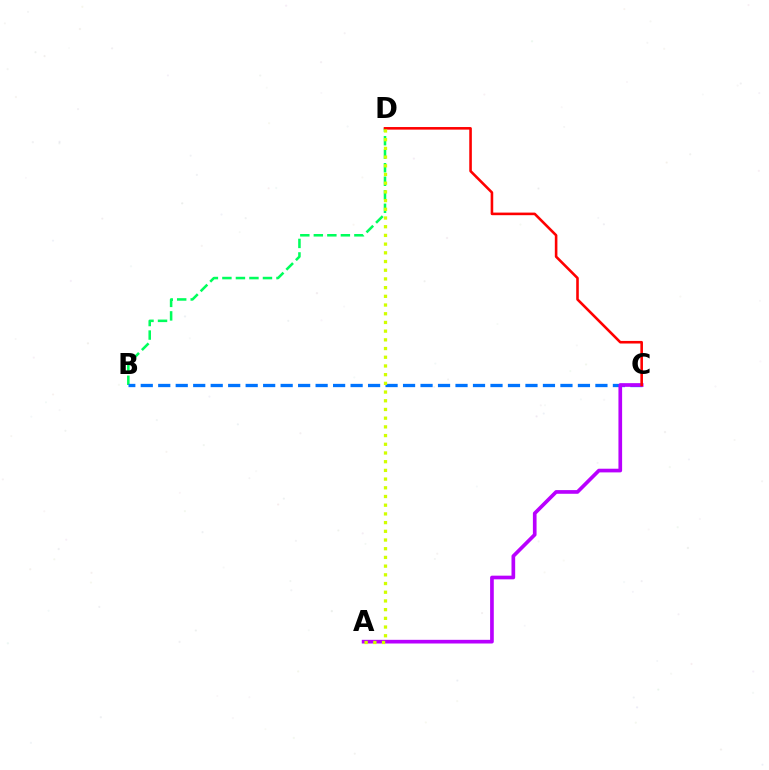{('B', 'D'): [{'color': '#00ff5c', 'line_style': 'dashed', 'thickness': 1.84}], ('B', 'C'): [{'color': '#0074ff', 'line_style': 'dashed', 'thickness': 2.38}], ('A', 'C'): [{'color': '#b900ff', 'line_style': 'solid', 'thickness': 2.65}], ('C', 'D'): [{'color': '#ff0000', 'line_style': 'solid', 'thickness': 1.86}], ('A', 'D'): [{'color': '#d1ff00', 'line_style': 'dotted', 'thickness': 2.36}]}